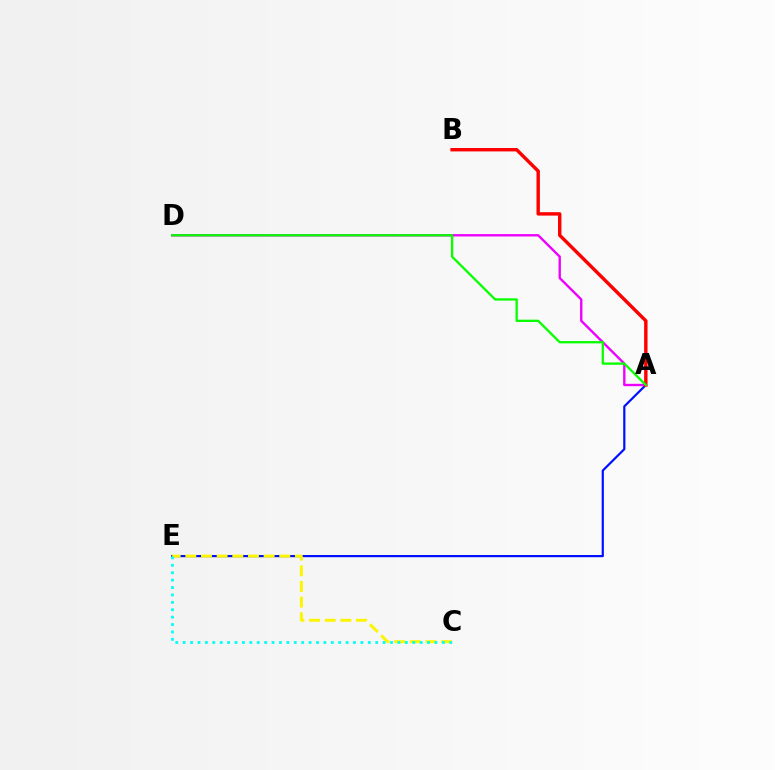{('A', 'E'): [{'color': '#0010ff', 'line_style': 'solid', 'thickness': 1.58}], ('A', 'D'): [{'color': '#ee00ff', 'line_style': 'solid', 'thickness': 1.7}, {'color': '#08ff00', 'line_style': 'solid', 'thickness': 1.66}], ('A', 'B'): [{'color': '#ff0000', 'line_style': 'solid', 'thickness': 2.46}], ('C', 'E'): [{'color': '#fcf500', 'line_style': 'dashed', 'thickness': 2.13}, {'color': '#00fff6', 'line_style': 'dotted', 'thickness': 2.01}]}